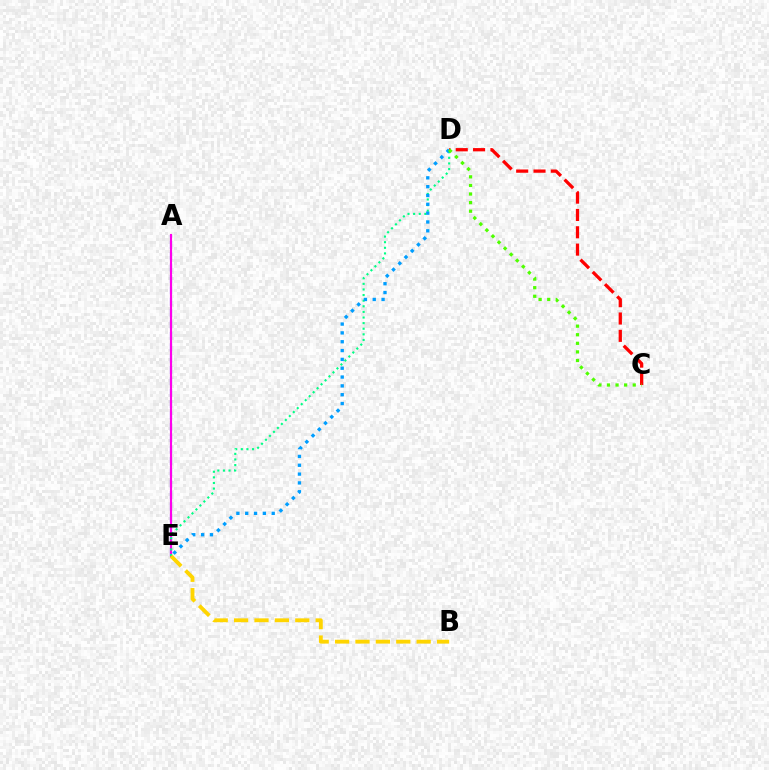{('A', 'E'): [{'color': '#3700ff', 'line_style': 'dashed', 'thickness': 1.55}, {'color': '#ff00ed', 'line_style': 'solid', 'thickness': 1.52}], ('D', 'E'): [{'color': '#00ff86', 'line_style': 'dotted', 'thickness': 1.52}, {'color': '#009eff', 'line_style': 'dotted', 'thickness': 2.4}], ('B', 'E'): [{'color': '#ffd500', 'line_style': 'dashed', 'thickness': 2.77}], ('C', 'D'): [{'color': '#ff0000', 'line_style': 'dashed', 'thickness': 2.35}, {'color': '#4fff00', 'line_style': 'dotted', 'thickness': 2.33}]}